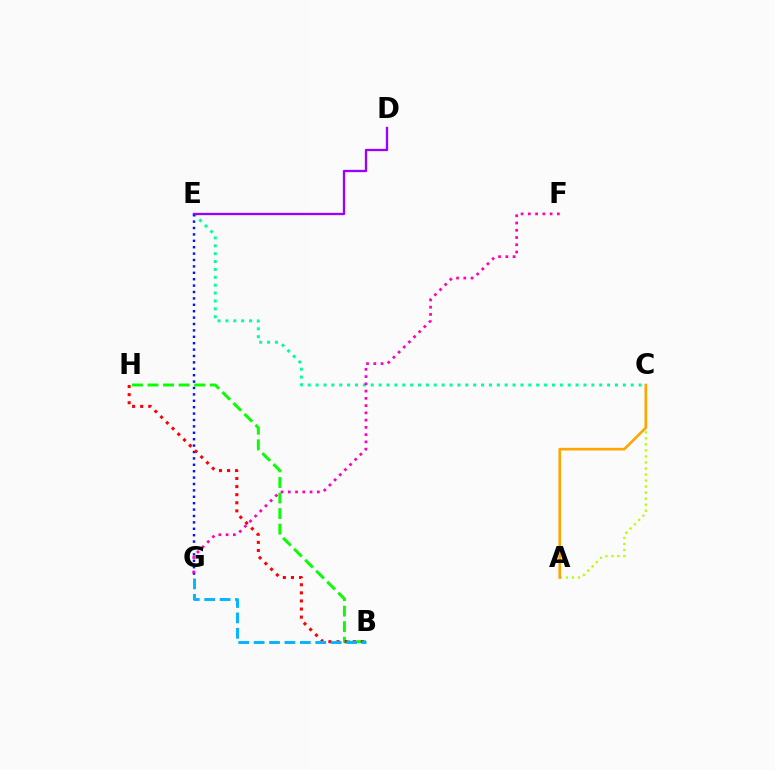{('A', 'C'): [{'color': '#b3ff00', 'line_style': 'dotted', 'thickness': 1.64}, {'color': '#ffa500', 'line_style': 'solid', 'thickness': 1.88}], ('B', 'H'): [{'color': '#08ff00', 'line_style': 'dashed', 'thickness': 2.11}, {'color': '#ff0000', 'line_style': 'dotted', 'thickness': 2.2}], ('C', 'E'): [{'color': '#00ff9d', 'line_style': 'dotted', 'thickness': 2.14}], ('E', 'G'): [{'color': '#0010ff', 'line_style': 'dotted', 'thickness': 1.74}], ('F', 'G'): [{'color': '#ff00bd', 'line_style': 'dotted', 'thickness': 1.97}], ('B', 'G'): [{'color': '#00b5ff', 'line_style': 'dashed', 'thickness': 2.09}], ('D', 'E'): [{'color': '#9b00ff', 'line_style': 'solid', 'thickness': 1.67}]}